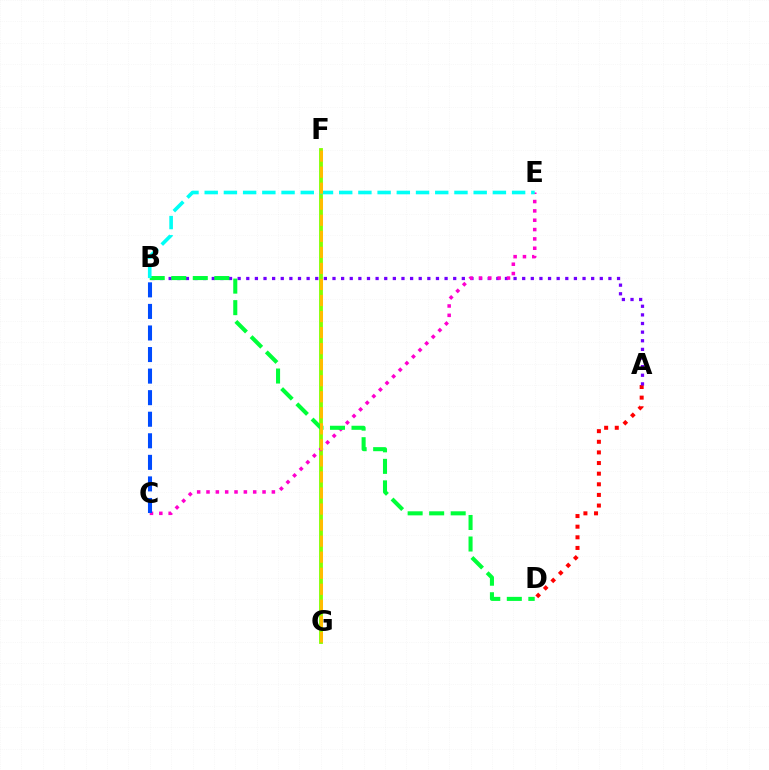{('F', 'G'): [{'color': '#84ff00', 'line_style': 'solid', 'thickness': 2.75}, {'color': '#ffbd00', 'line_style': 'dashed', 'thickness': 2.18}], ('A', 'D'): [{'color': '#ff0000', 'line_style': 'dotted', 'thickness': 2.89}], ('A', 'B'): [{'color': '#7200ff', 'line_style': 'dotted', 'thickness': 2.34}], ('C', 'E'): [{'color': '#ff00cf', 'line_style': 'dotted', 'thickness': 2.54}], ('B', 'D'): [{'color': '#00ff39', 'line_style': 'dashed', 'thickness': 2.92}], ('B', 'E'): [{'color': '#00fff6', 'line_style': 'dashed', 'thickness': 2.61}], ('B', 'C'): [{'color': '#004bff', 'line_style': 'dashed', 'thickness': 2.93}]}